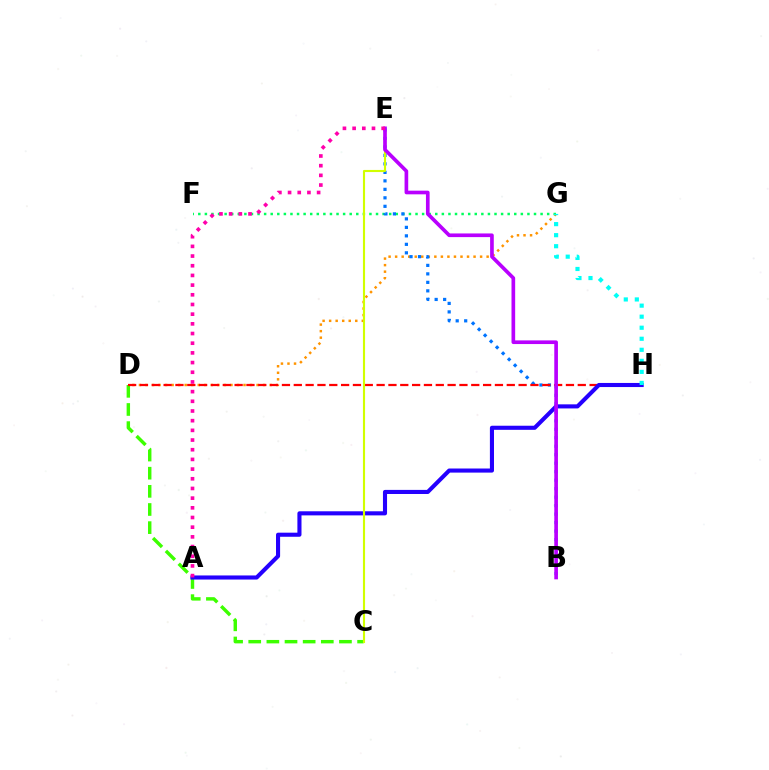{('C', 'D'): [{'color': '#3dff00', 'line_style': 'dashed', 'thickness': 2.46}], ('D', 'G'): [{'color': '#ff9400', 'line_style': 'dotted', 'thickness': 1.78}], ('F', 'G'): [{'color': '#00ff5c', 'line_style': 'dotted', 'thickness': 1.79}], ('B', 'E'): [{'color': '#0074ff', 'line_style': 'dotted', 'thickness': 2.31}, {'color': '#b900ff', 'line_style': 'solid', 'thickness': 2.64}], ('D', 'H'): [{'color': '#ff0000', 'line_style': 'dashed', 'thickness': 1.61}], ('A', 'H'): [{'color': '#2500ff', 'line_style': 'solid', 'thickness': 2.95}], ('C', 'E'): [{'color': '#d1ff00', 'line_style': 'solid', 'thickness': 1.53}], ('A', 'E'): [{'color': '#ff00ac', 'line_style': 'dotted', 'thickness': 2.63}], ('G', 'H'): [{'color': '#00fff6', 'line_style': 'dotted', 'thickness': 3.0}]}